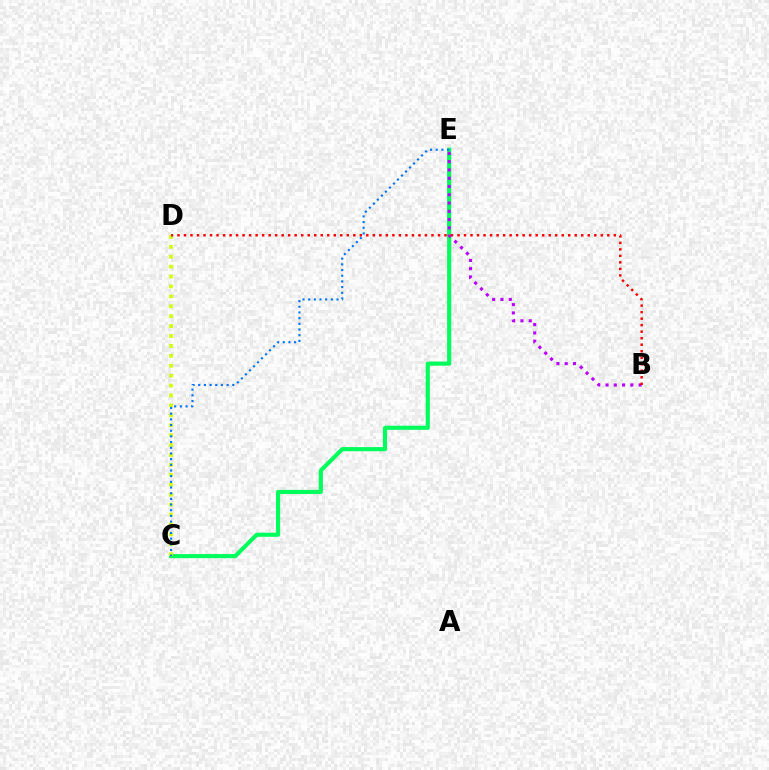{('C', 'E'): [{'color': '#00ff5c', 'line_style': 'solid', 'thickness': 2.97}, {'color': '#0074ff', 'line_style': 'dotted', 'thickness': 1.54}], ('C', 'D'): [{'color': '#d1ff00', 'line_style': 'dotted', 'thickness': 2.69}], ('B', 'E'): [{'color': '#b900ff', 'line_style': 'dotted', 'thickness': 2.25}], ('B', 'D'): [{'color': '#ff0000', 'line_style': 'dotted', 'thickness': 1.77}]}